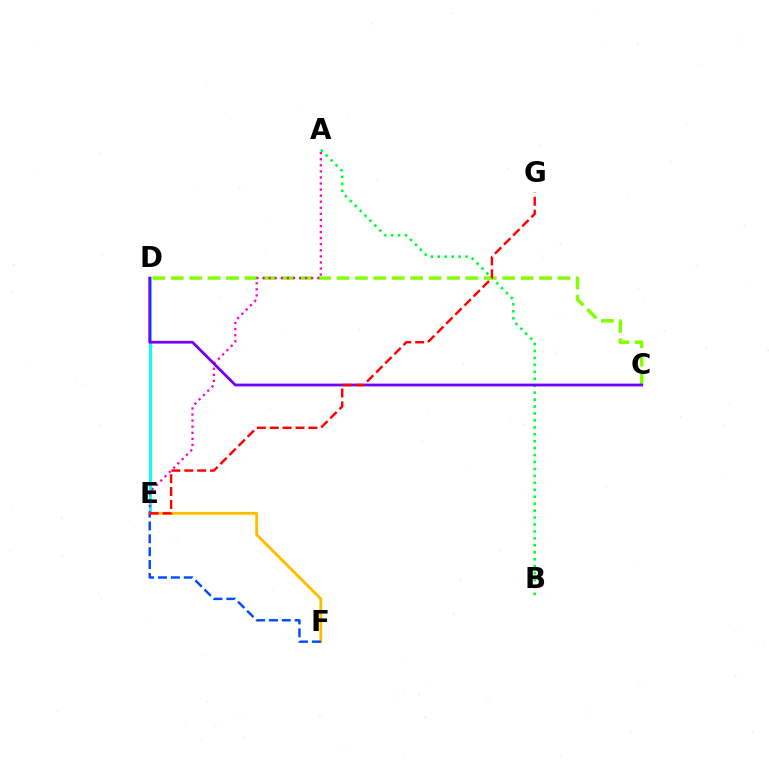{('D', 'E'): [{'color': '#00fff6', 'line_style': 'solid', 'thickness': 2.11}], ('A', 'B'): [{'color': '#00ff39', 'line_style': 'dotted', 'thickness': 1.89}], ('E', 'F'): [{'color': '#ffbd00', 'line_style': 'solid', 'thickness': 2.07}, {'color': '#004bff', 'line_style': 'dashed', 'thickness': 1.75}], ('C', 'D'): [{'color': '#84ff00', 'line_style': 'dashed', 'thickness': 2.5}, {'color': '#7200ff', 'line_style': 'solid', 'thickness': 2.0}], ('A', 'E'): [{'color': '#ff00cf', 'line_style': 'dotted', 'thickness': 1.65}], ('E', 'G'): [{'color': '#ff0000', 'line_style': 'dashed', 'thickness': 1.75}]}